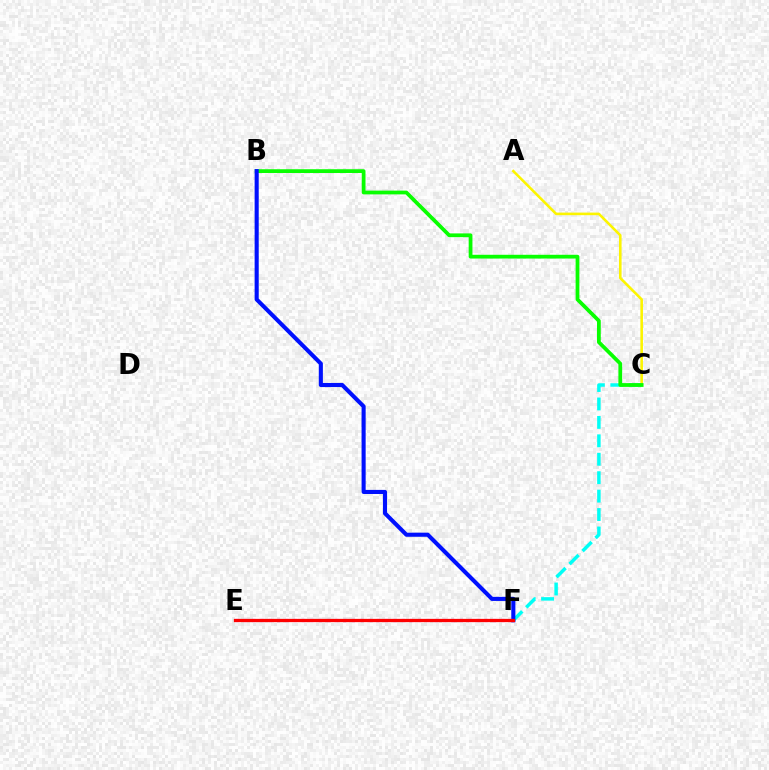{('A', 'C'): [{'color': '#fcf500', 'line_style': 'solid', 'thickness': 1.86}], ('C', 'F'): [{'color': '#00fff6', 'line_style': 'dashed', 'thickness': 2.5}], ('B', 'C'): [{'color': '#08ff00', 'line_style': 'solid', 'thickness': 2.71}], ('B', 'F'): [{'color': '#0010ff', 'line_style': 'solid', 'thickness': 2.95}], ('E', 'F'): [{'color': '#ee00ff', 'line_style': 'dotted', 'thickness': 2.26}, {'color': '#ff0000', 'line_style': 'solid', 'thickness': 2.34}]}